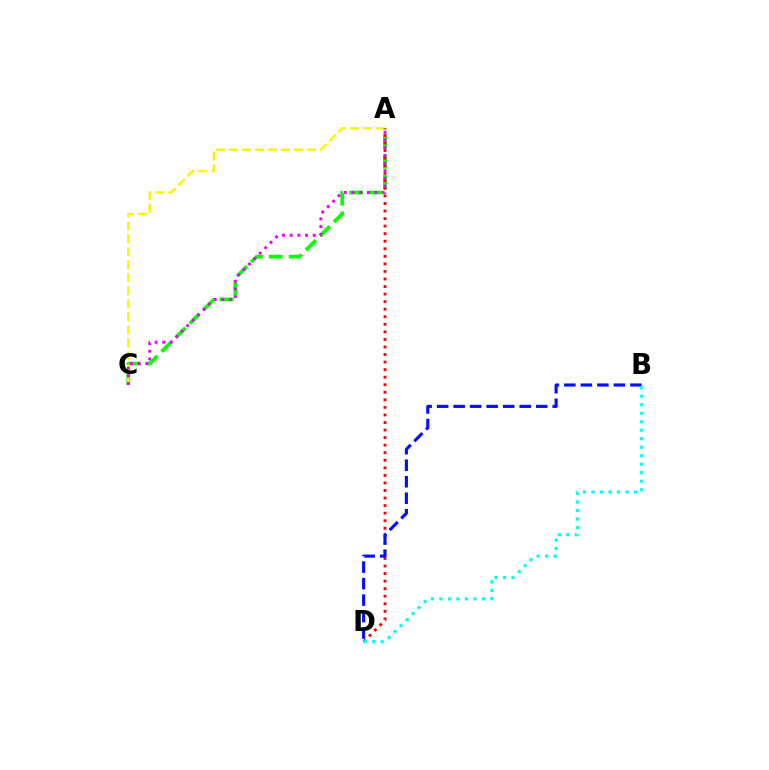{('A', 'C'): [{'color': '#08ff00', 'line_style': 'dashed', 'thickness': 2.7}, {'color': '#fcf500', 'line_style': 'dashed', 'thickness': 1.76}, {'color': '#ee00ff', 'line_style': 'dotted', 'thickness': 2.09}], ('A', 'D'): [{'color': '#ff0000', 'line_style': 'dotted', 'thickness': 2.05}], ('B', 'D'): [{'color': '#0010ff', 'line_style': 'dashed', 'thickness': 2.24}, {'color': '#00fff6', 'line_style': 'dotted', 'thickness': 2.31}]}